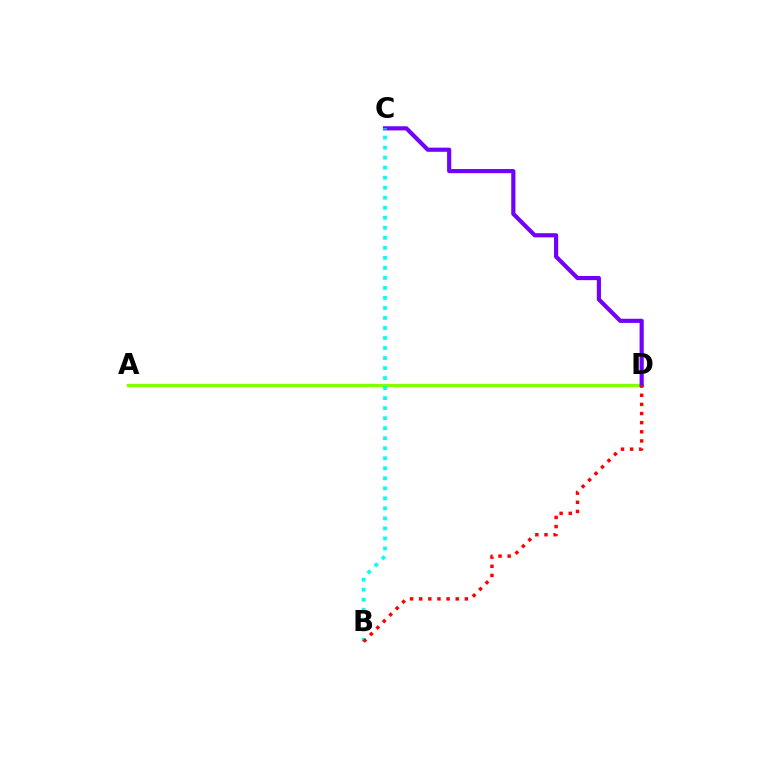{('A', 'D'): [{'color': '#84ff00', 'line_style': 'solid', 'thickness': 2.34}], ('C', 'D'): [{'color': '#7200ff', 'line_style': 'solid', 'thickness': 2.99}], ('B', 'C'): [{'color': '#00fff6', 'line_style': 'dotted', 'thickness': 2.72}], ('B', 'D'): [{'color': '#ff0000', 'line_style': 'dotted', 'thickness': 2.48}]}